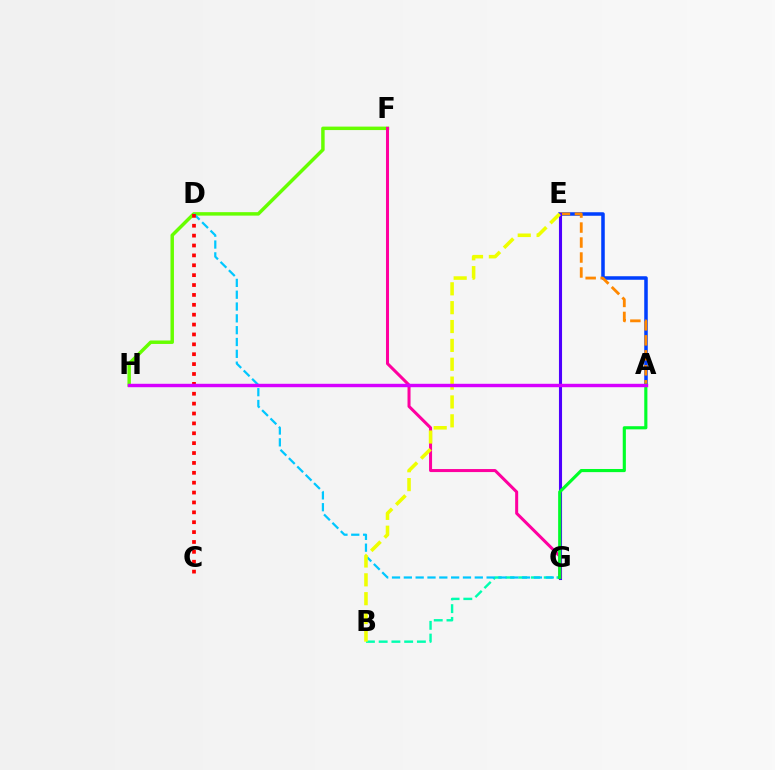{('A', 'E'): [{'color': '#003fff', 'line_style': 'solid', 'thickness': 2.54}, {'color': '#ff8800', 'line_style': 'dashed', 'thickness': 2.04}], ('B', 'G'): [{'color': '#00ffaf', 'line_style': 'dashed', 'thickness': 1.73}], ('F', 'H'): [{'color': '#66ff00', 'line_style': 'solid', 'thickness': 2.49}], ('D', 'G'): [{'color': '#00c7ff', 'line_style': 'dashed', 'thickness': 1.61}], ('C', 'D'): [{'color': '#ff0000', 'line_style': 'dotted', 'thickness': 2.68}], ('E', 'G'): [{'color': '#4f00ff', 'line_style': 'solid', 'thickness': 2.22}], ('F', 'G'): [{'color': '#ff00a0', 'line_style': 'solid', 'thickness': 2.18}], ('A', 'G'): [{'color': '#00ff27', 'line_style': 'solid', 'thickness': 2.26}], ('B', 'E'): [{'color': '#eeff00', 'line_style': 'dashed', 'thickness': 2.56}], ('A', 'H'): [{'color': '#d600ff', 'line_style': 'solid', 'thickness': 2.46}]}